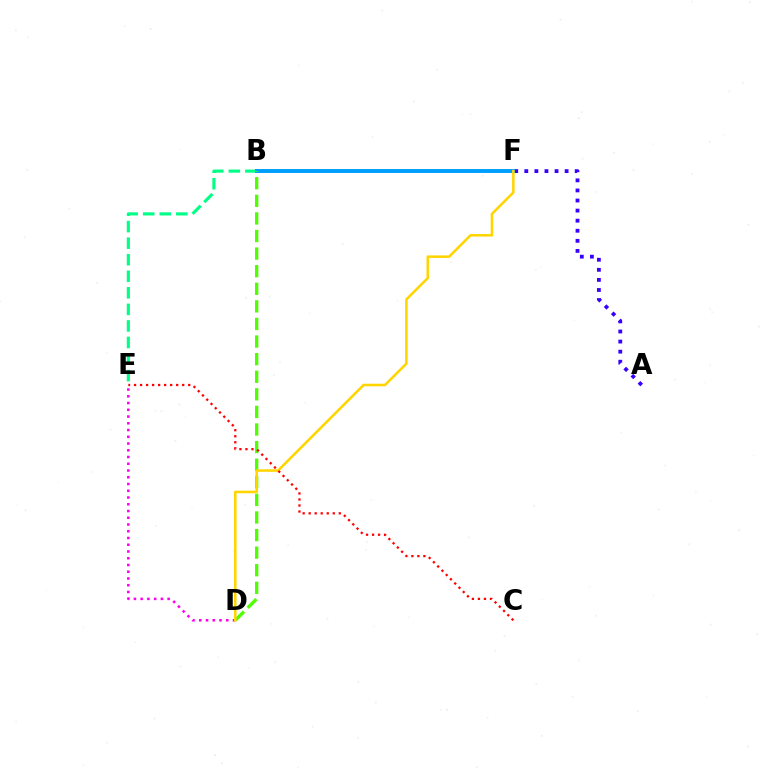{('B', 'E'): [{'color': '#00ff86', 'line_style': 'dashed', 'thickness': 2.25}], ('D', 'E'): [{'color': '#ff00ed', 'line_style': 'dotted', 'thickness': 1.83}], ('A', 'F'): [{'color': '#3700ff', 'line_style': 'dotted', 'thickness': 2.74}], ('B', 'F'): [{'color': '#009eff', 'line_style': 'solid', 'thickness': 2.84}], ('B', 'D'): [{'color': '#4fff00', 'line_style': 'dashed', 'thickness': 2.39}], ('D', 'F'): [{'color': '#ffd500', 'line_style': 'solid', 'thickness': 1.84}], ('C', 'E'): [{'color': '#ff0000', 'line_style': 'dotted', 'thickness': 1.64}]}